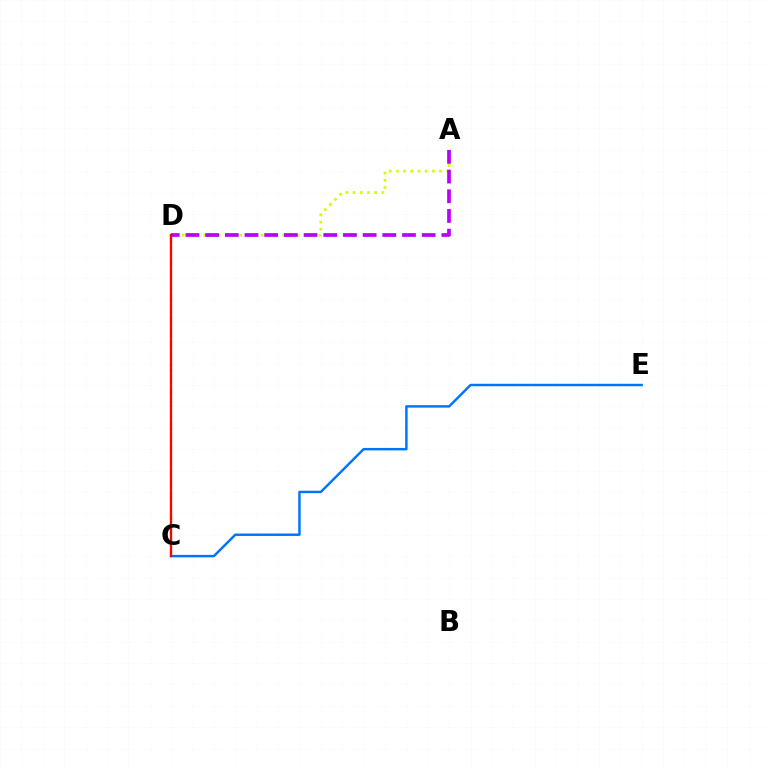{('C', 'D'): [{'color': '#00ff5c', 'line_style': 'dashed', 'thickness': 1.59}, {'color': '#ff0000', 'line_style': 'solid', 'thickness': 1.66}], ('C', 'E'): [{'color': '#0074ff', 'line_style': 'solid', 'thickness': 1.77}], ('A', 'D'): [{'color': '#d1ff00', 'line_style': 'dotted', 'thickness': 1.95}, {'color': '#b900ff', 'line_style': 'dashed', 'thickness': 2.67}]}